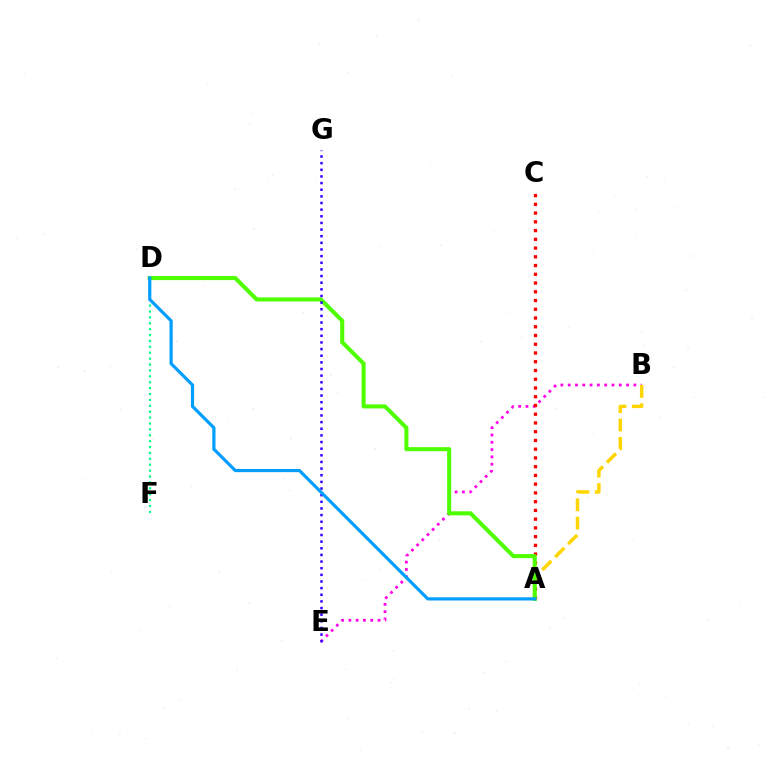{('B', 'E'): [{'color': '#ff00ed', 'line_style': 'dotted', 'thickness': 1.98}], ('D', 'F'): [{'color': '#00ff86', 'line_style': 'dotted', 'thickness': 1.6}], ('A', 'B'): [{'color': '#ffd500', 'line_style': 'dashed', 'thickness': 2.49}], ('A', 'C'): [{'color': '#ff0000', 'line_style': 'dotted', 'thickness': 2.38}], ('A', 'D'): [{'color': '#4fff00', 'line_style': 'solid', 'thickness': 2.93}, {'color': '#009eff', 'line_style': 'solid', 'thickness': 2.3}], ('E', 'G'): [{'color': '#3700ff', 'line_style': 'dotted', 'thickness': 1.8}]}